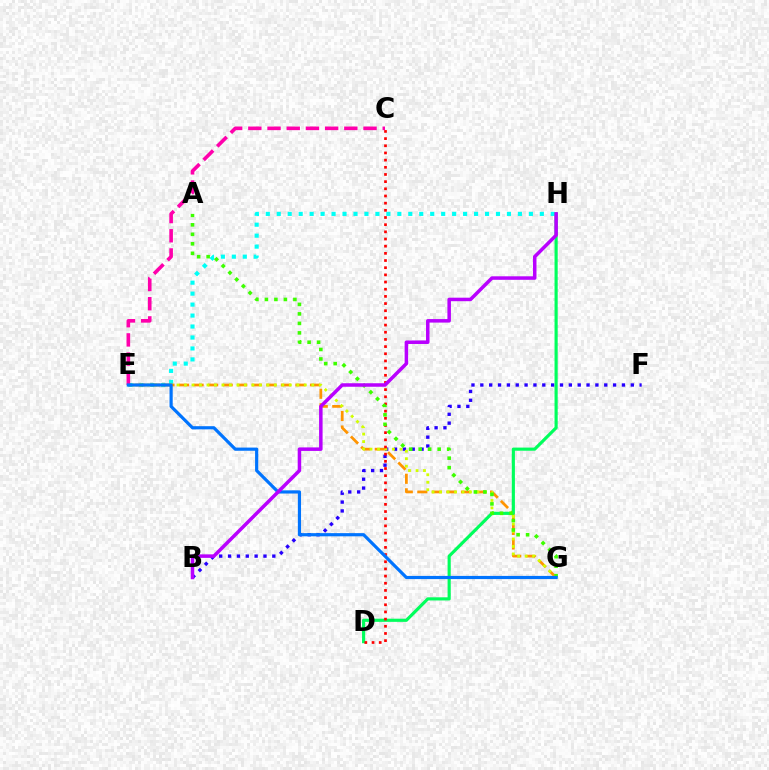{('E', 'H'): [{'color': '#00fff6', 'line_style': 'dotted', 'thickness': 2.98}], ('E', 'G'): [{'color': '#ff9400', 'line_style': 'dashed', 'thickness': 1.98}, {'color': '#d1ff00', 'line_style': 'dotted', 'thickness': 2.03}, {'color': '#0074ff', 'line_style': 'solid', 'thickness': 2.29}], ('B', 'F'): [{'color': '#2500ff', 'line_style': 'dotted', 'thickness': 2.4}], ('D', 'H'): [{'color': '#00ff5c', 'line_style': 'solid', 'thickness': 2.27}], ('C', 'D'): [{'color': '#ff0000', 'line_style': 'dotted', 'thickness': 1.95}], ('C', 'E'): [{'color': '#ff00ac', 'line_style': 'dashed', 'thickness': 2.61}], ('A', 'G'): [{'color': '#3dff00', 'line_style': 'dotted', 'thickness': 2.58}], ('B', 'H'): [{'color': '#b900ff', 'line_style': 'solid', 'thickness': 2.53}]}